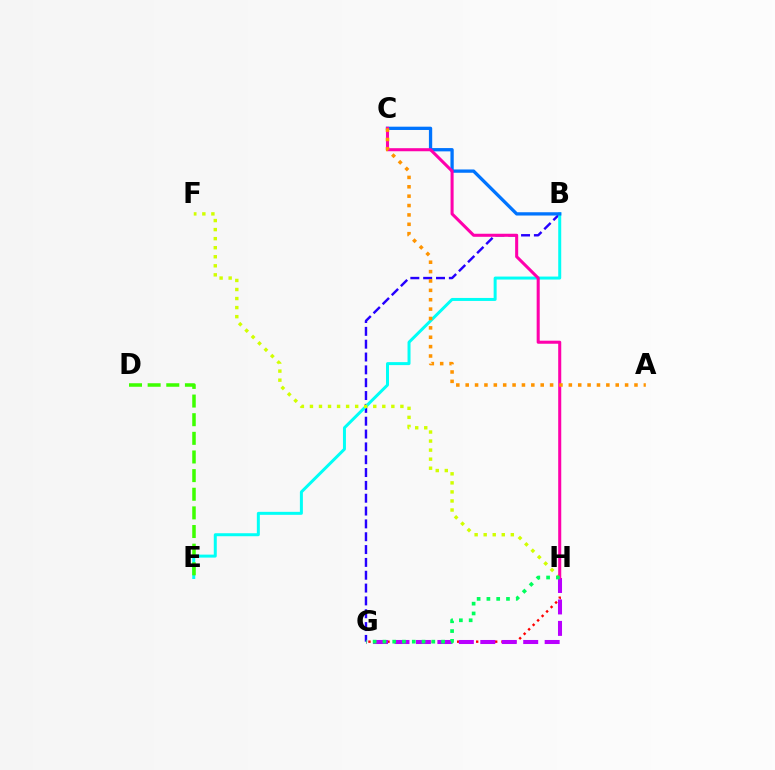{('G', 'H'): [{'color': '#ff0000', 'line_style': 'dotted', 'thickness': 1.72}, {'color': '#b900ff', 'line_style': 'dashed', 'thickness': 2.91}, {'color': '#00ff5c', 'line_style': 'dotted', 'thickness': 2.66}], ('B', 'G'): [{'color': '#2500ff', 'line_style': 'dashed', 'thickness': 1.74}], ('B', 'E'): [{'color': '#00fff6', 'line_style': 'solid', 'thickness': 2.15}], ('D', 'E'): [{'color': '#3dff00', 'line_style': 'dashed', 'thickness': 2.53}], ('F', 'H'): [{'color': '#d1ff00', 'line_style': 'dotted', 'thickness': 2.46}], ('B', 'C'): [{'color': '#0074ff', 'line_style': 'solid', 'thickness': 2.37}], ('C', 'H'): [{'color': '#ff00ac', 'line_style': 'solid', 'thickness': 2.2}], ('A', 'C'): [{'color': '#ff9400', 'line_style': 'dotted', 'thickness': 2.55}]}